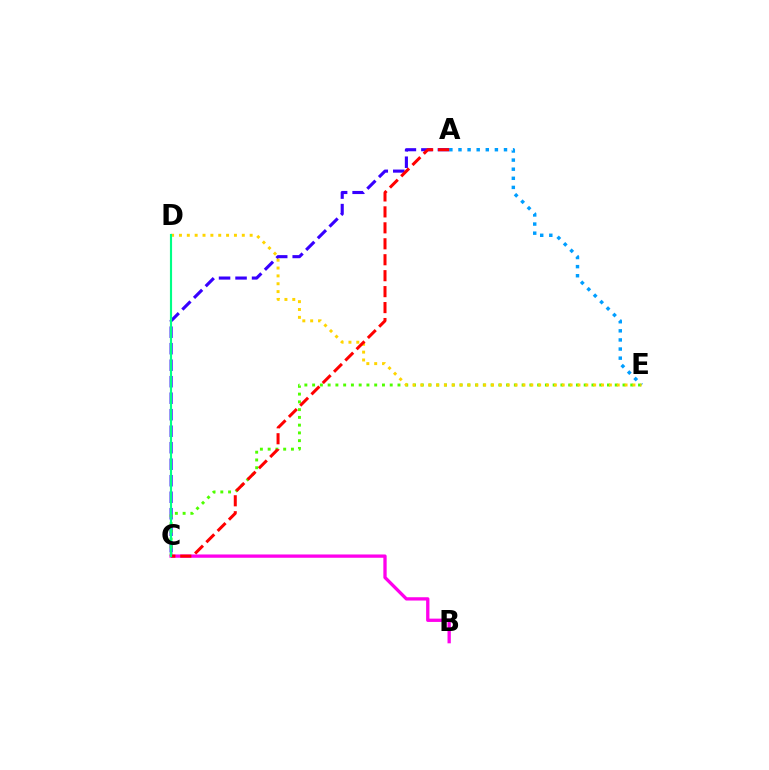{('A', 'E'): [{'color': '#009eff', 'line_style': 'dotted', 'thickness': 2.47}], ('A', 'C'): [{'color': '#3700ff', 'line_style': 'dashed', 'thickness': 2.24}, {'color': '#ff0000', 'line_style': 'dashed', 'thickness': 2.17}], ('C', 'E'): [{'color': '#4fff00', 'line_style': 'dotted', 'thickness': 2.11}], ('D', 'E'): [{'color': '#ffd500', 'line_style': 'dotted', 'thickness': 2.13}], ('B', 'C'): [{'color': '#ff00ed', 'line_style': 'solid', 'thickness': 2.38}], ('C', 'D'): [{'color': '#00ff86', 'line_style': 'solid', 'thickness': 1.55}]}